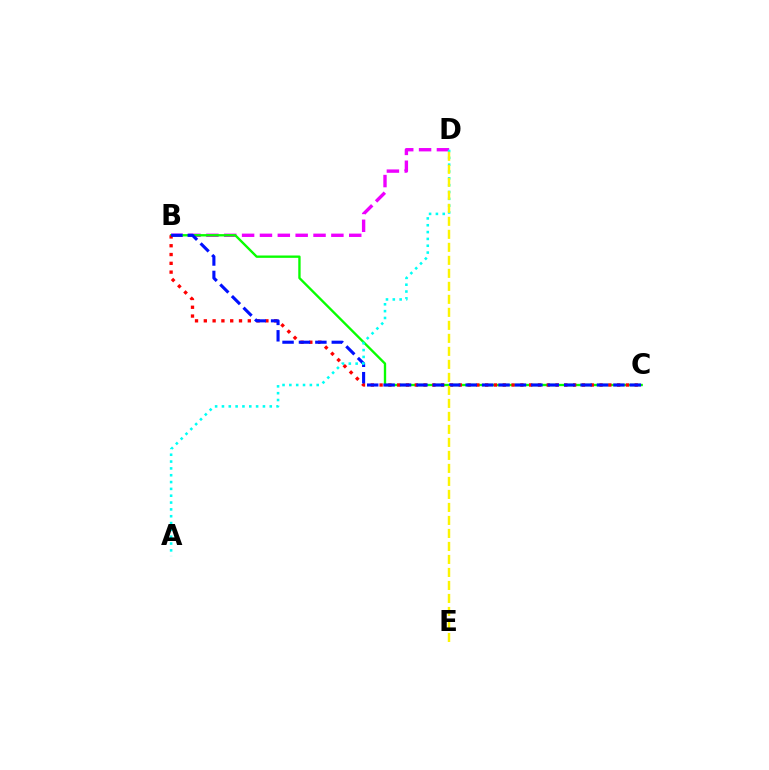{('B', 'D'): [{'color': '#ee00ff', 'line_style': 'dashed', 'thickness': 2.43}], ('B', 'C'): [{'color': '#08ff00', 'line_style': 'solid', 'thickness': 1.69}, {'color': '#ff0000', 'line_style': 'dotted', 'thickness': 2.39}, {'color': '#0010ff', 'line_style': 'dashed', 'thickness': 2.23}], ('A', 'D'): [{'color': '#00fff6', 'line_style': 'dotted', 'thickness': 1.86}], ('D', 'E'): [{'color': '#fcf500', 'line_style': 'dashed', 'thickness': 1.77}]}